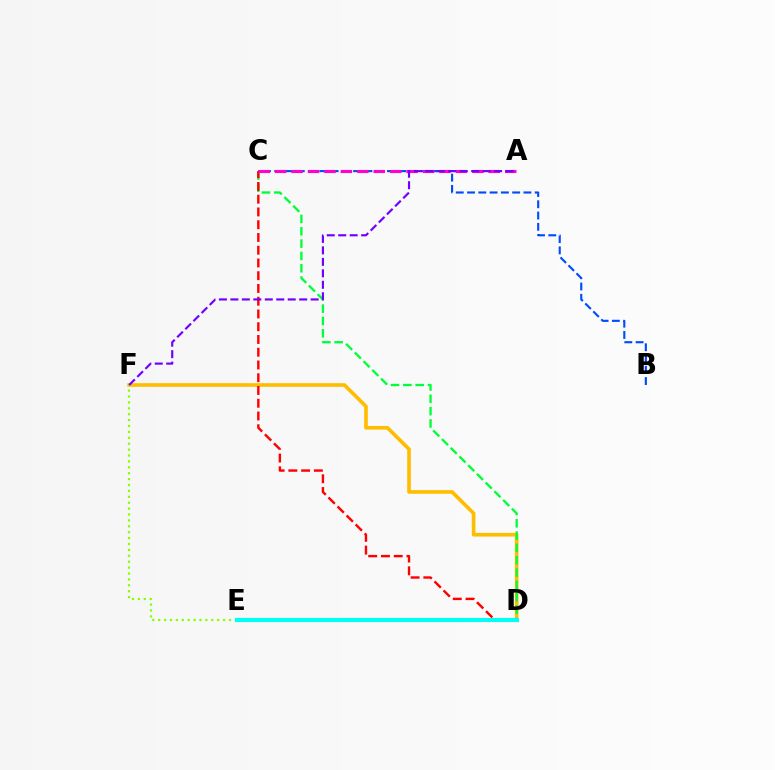{('B', 'C'): [{'color': '#004bff', 'line_style': 'dashed', 'thickness': 1.53}], ('D', 'F'): [{'color': '#ffbd00', 'line_style': 'solid', 'thickness': 2.63}], ('C', 'D'): [{'color': '#00ff39', 'line_style': 'dashed', 'thickness': 1.68}, {'color': '#ff0000', 'line_style': 'dashed', 'thickness': 1.73}], ('E', 'F'): [{'color': '#84ff00', 'line_style': 'dotted', 'thickness': 1.6}], ('D', 'E'): [{'color': '#00fff6', 'line_style': 'solid', 'thickness': 2.98}], ('A', 'C'): [{'color': '#ff00cf', 'line_style': 'dashed', 'thickness': 2.23}], ('A', 'F'): [{'color': '#7200ff', 'line_style': 'dashed', 'thickness': 1.56}]}